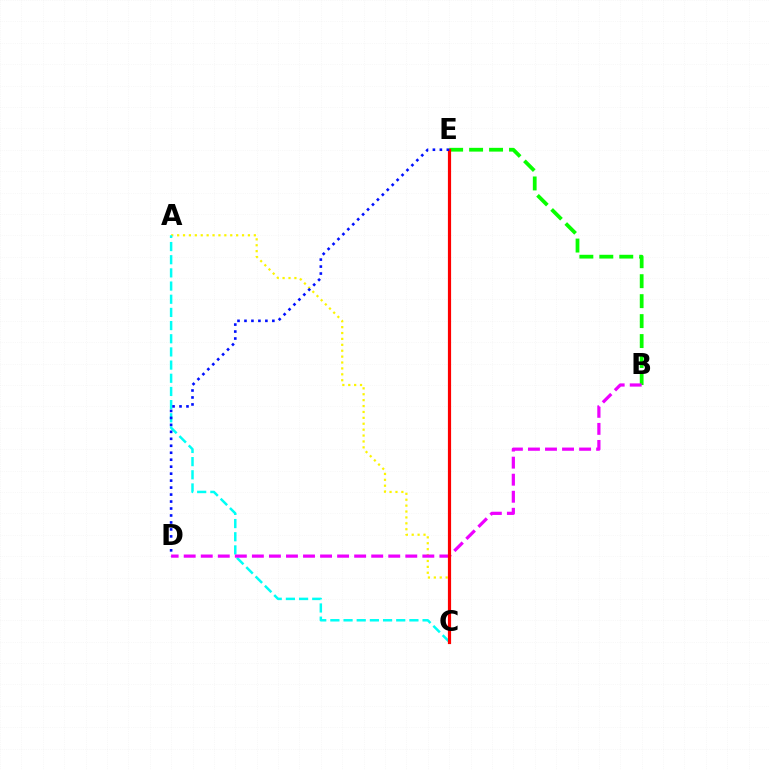{('B', 'E'): [{'color': '#08ff00', 'line_style': 'dashed', 'thickness': 2.71}], ('A', 'C'): [{'color': '#fcf500', 'line_style': 'dotted', 'thickness': 1.6}, {'color': '#00fff6', 'line_style': 'dashed', 'thickness': 1.79}], ('B', 'D'): [{'color': '#ee00ff', 'line_style': 'dashed', 'thickness': 2.32}], ('C', 'E'): [{'color': '#ff0000', 'line_style': 'solid', 'thickness': 2.3}], ('D', 'E'): [{'color': '#0010ff', 'line_style': 'dotted', 'thickness': 1.89}]}